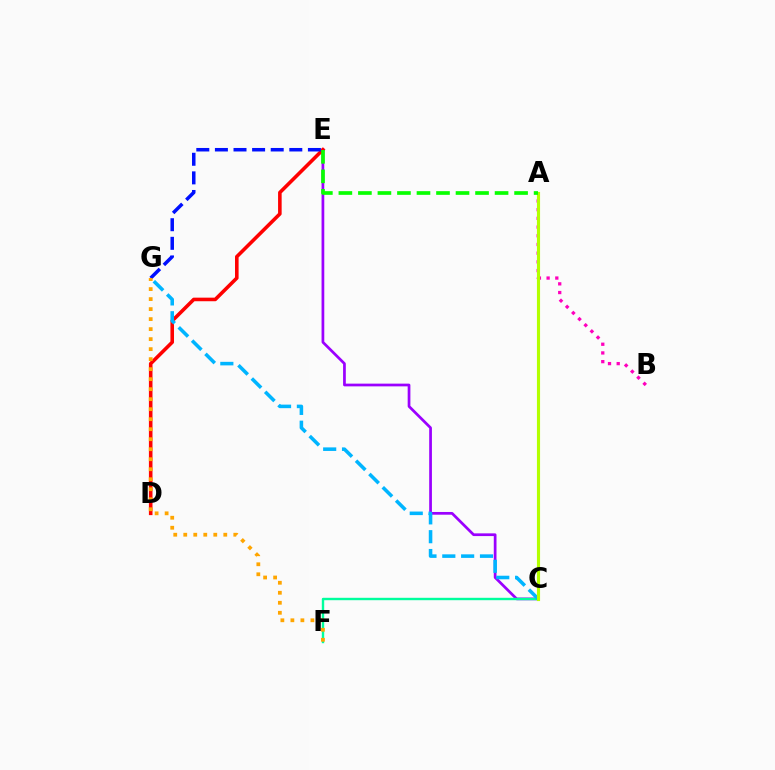{('C', 'E'): [{'color': '#9b00ff', 'line_style': 'solid', 'thickness': 1.96}], ('D', 'E'): [{'color': '#ff0000', 'line_style': 'solid', 'thickness': 2.58}], ('E', 'G'): [{'color': '#0010ff', 'line_style': 'dashed', 'thickness': 2.53}], ('C', 'F'): [{'color': '#00ff9d', 'line_style': 'solid', 'thickness': 1.73}], ('C', 'G'): [{'color': '#00b5ff', 'line_style': 'dashed', 'thickness': 2.56}], ('A', 'B'): [{'color': '#ff00bd', 'line_style': 'dotted', 'thickness': 2.36}], ('F', 'G'): [{'color': '#ffa500', 'line_style': 'dotted', 'thickness': 2.72}], ('A', 'C'): [{'color': '#b3ff00', 'line_style': 'solid', 'thickness': 2.26}], ('A', 'E'): [{'color': '#08ff00', 'line_style': 'dashed', 'thickness': 2.65}]}